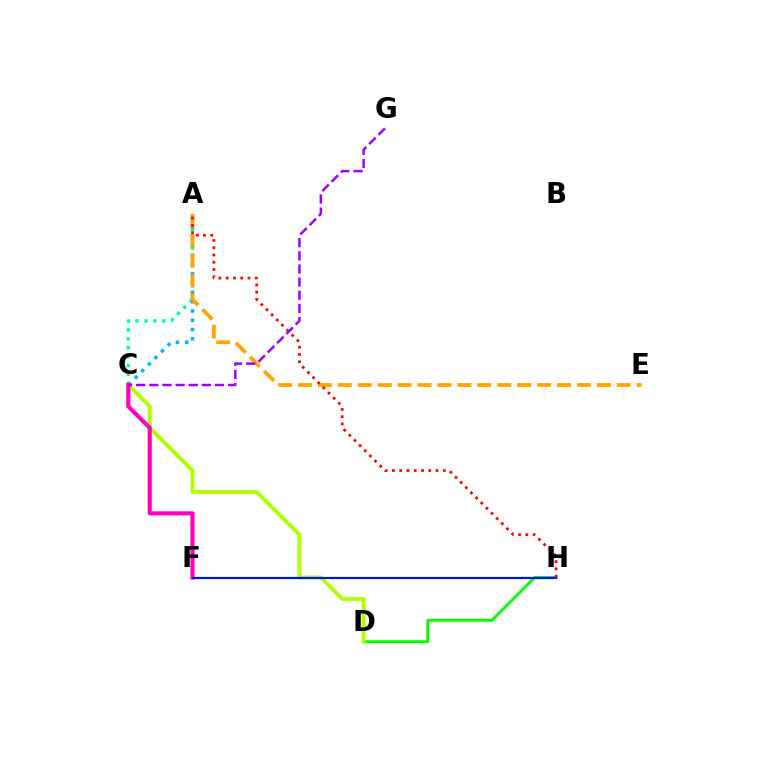{('A', 'C'): [{'color': '#00ff9d', 'line_style': 'dotted', 'thickness': 2.42}, {'color': '#00b5ff', 'line_style': 'dotted', 'thickness': 2.52}], ('D', 'H'): [{'color': '#08ff00', 'line_style': 'solid', 'thickness': 2.13}], ('C', 'D'): [{'color': '#b3ff00', 'line_style': 'solid', 'thickness': 2.82}], ('C', 'F'): [{'color': '#ff00bd', 'line_style': 'solid', 'thickness': 2.97}], ('A', 'E'): [{'color': '#ffa500', 'line_style': 'dashed', 'thickness': 2.71}], ('F', 'H'): [{'color': '#0010ff', 'line_style': 'solid', 'thickness': 1.57}], ('A', 'H'): [{'color': '#ff0000', 'line_style': 'dotted', 'thickness': 1.98}], ('C', 'G'): [{'color': '#9b00ff', 'line_style': 'dashed', 'thickness': 1.79}]}